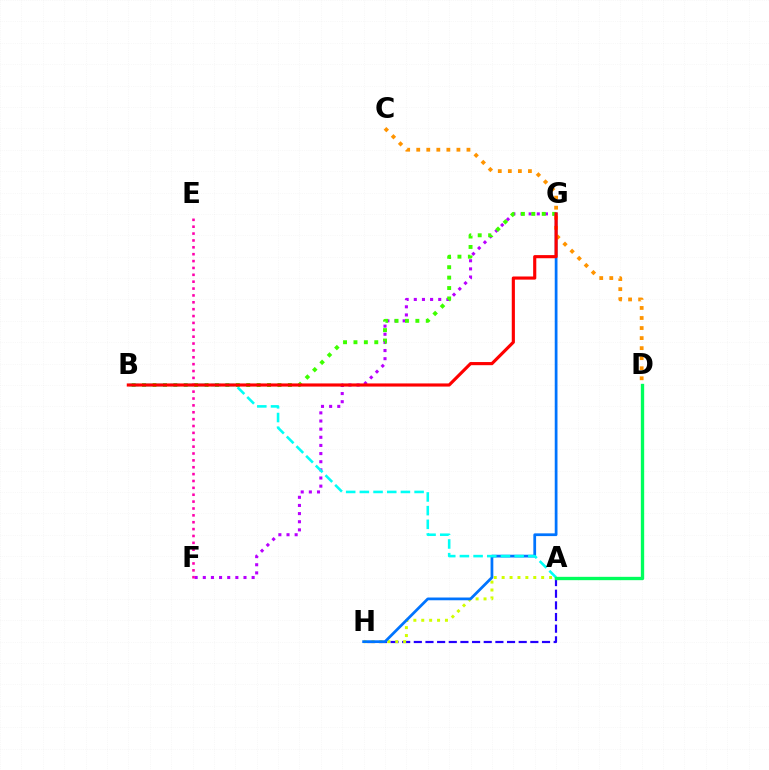{('A', 'H'): [{'color': '#2500ff', 'line_style': 'dashed', 'thickness': 1.58}, {'color': '#d1ff00', 'line_style': 'dotted', 'thickness': 2.15}], ('F', 'G'): [{'color': '#b900ff', 'line_style': 'dotted', 'thickness': 2.21}], ('B', 'G'): [{'color': '#3dff00', 'line_style': 'dotted', 'thickness': 2.83}, {'color': '#ff0000', 'line_style': 'solid', 'thickness': 2.26}], ('G', 'H'): [{'color': '#0074ff', 'line_style': 'solid', 'thickness': 1.98}], ('A', 'B'): [{'color': '#00fff6', 'line_style': 'dashed', 'thickness': 1.86}], ('E', 'F'): [{'color': '#ff00ac', 'line_style': 'dotted', 'thickness': 1.87}], ('C', 'D'): [{'color': '#ff9400', 'line_style': 'dotted', 'thickness': 2.73}], ('A', 'D'): [{'color': '#00ff5c', 'line_style': 'solid', 'thickness': 2.4}]}